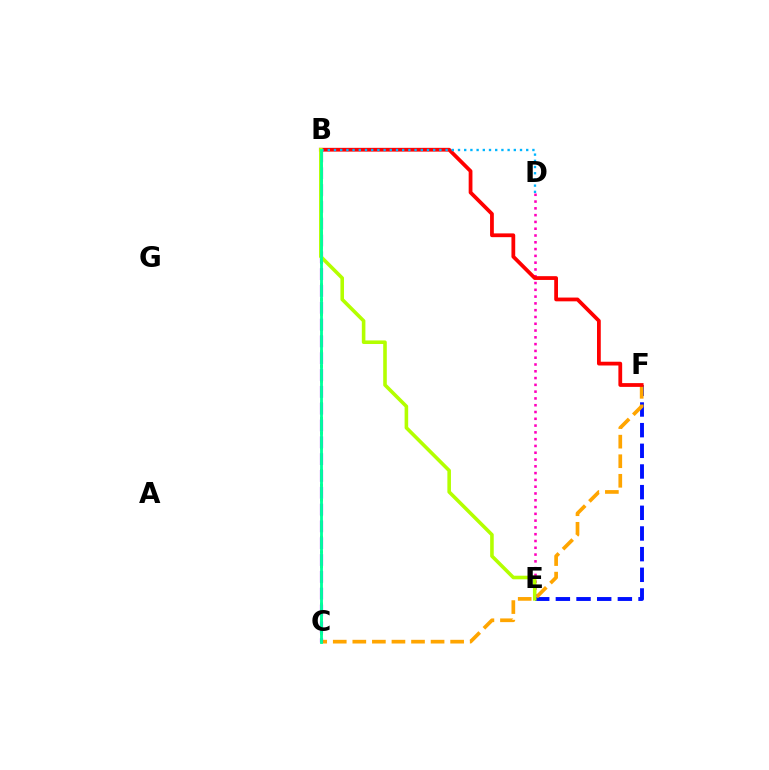{('B', 'C'): [{'color': '#08ff00', 'line_style': 'dotted', 'thickness': 2.02}, {'color': '#9b00ff', 'line_style': 'dashed', 'thickness': 2.28}, {'color': '#00ff9d', 'line_style': 'solid', 'thickness': 2.05}], ('E', 'F'): [{'color': '#0010ff', 'line_style': 'dashed', 'thickness': 2.81}], ('C', 'F'): [{'color': '#ffa500', 'line_style': 'dashed', 'thickness': 2.66}], ('D', 'E'): [{'color': '#ff00bd', 'line_style': 'dotted', 'thickness': 1.84}], ('B', 'F'): [{'color': '#ff0000', 'line_style': 'solid', 'thickness': 2.72}], ('B', 'D'): [{'color': '#00b5ff', 'line_style': 'dotted', 'thickness': 1.68}], ('B', 'E'): [{'color': '#b3ff00', 'line_style': 'solid', 'thickness': 2.58}]}